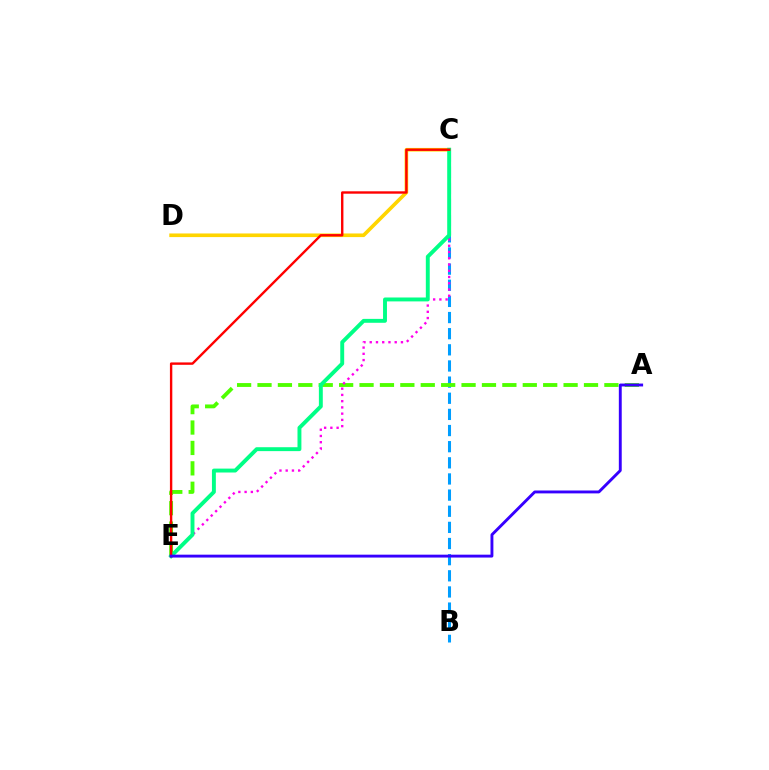{('B', 'C'): [{'color': '#009eff', 'line_style': 'dashed', 'thickness': 2.19}], ('A', 'E'): [{'color': '#4fff00', 'line_style': 'dashed', 'thickness': 2.77}, {'color': '#3700ff', 'line_style': 'solid', 'thickness': 2.08}], ('C', 'E'): [{'color': '#ff00ed', 'line_style': 'dotted', 'thickness': 1.7}, {'color': '#00ff86', 'line_style': 'solid', 'thickness': 2.81}, {'color': '#ff0000', 'line_style': 'solid', 'thickness': 1.72}], ('C', 'D'): [{'color': '#ffd500', 'line_style': 'solid', 'thickness': 2.61}]}